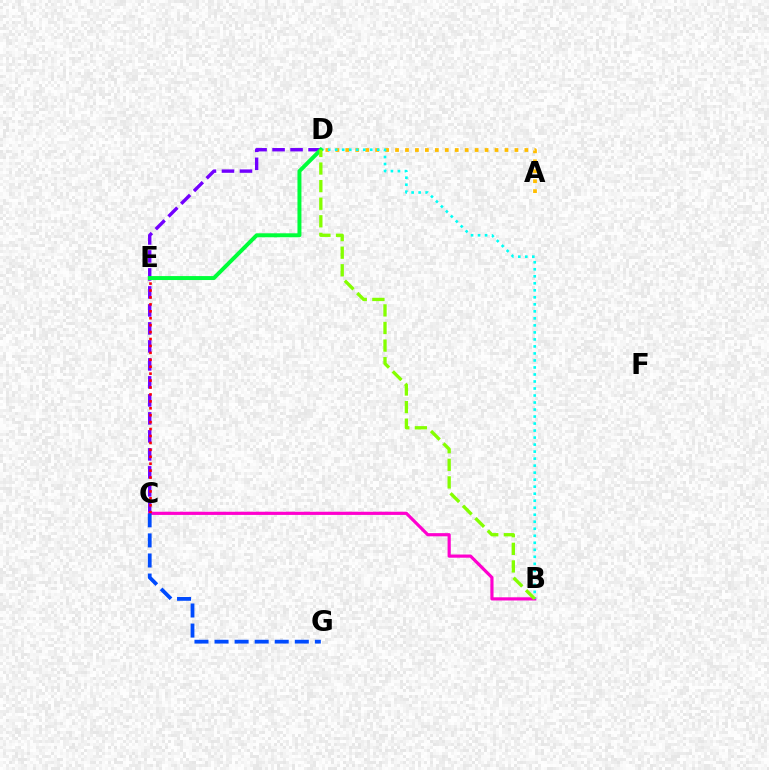{('C', 'D'): [{'color': '#7200ff', 'line_style': 'dashed', 'thickness': 2.44}], ('A', 'D'): [{'color': '#ffbd00', 'line_style': 'dotted', 'thickness': 2.7}], ('B', 'C'): [{'color': '#ff00cf', 'line_style': 'solid', 'thickness': 2.29}], ('C', 'E'): [{'color': '#ff0000', 'line_style': 'dotted', 'thickness': 1.88}], ('B', 'D'): [{'color': '#00fff6', 'line_style': 'dotted', 'thickness': 1.91}, {'color': '#84ff00', 'line_style': 'dashed', 'thickness': 2.39}], ('D', 'E'): [{'color': '#00ff39', 'line_style': 'solid', 'thickness': 2.85}], ('C', 'G'): [{'color': '#004bff', 'line_style': 'dashed', 'thickness': 2.73}]}